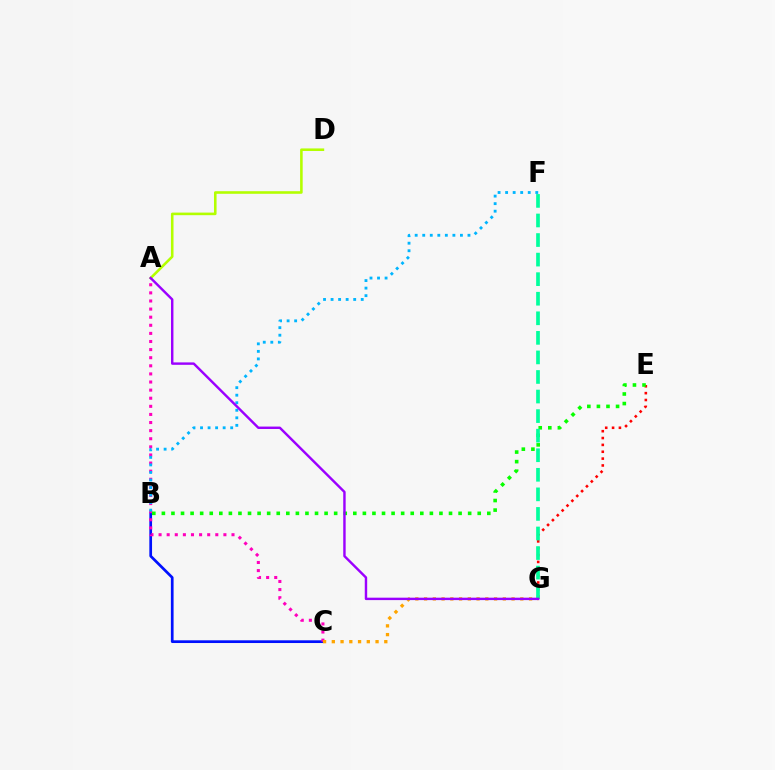{('B', 'C'): [{'color': '#0010ff', 'line_style': 'solid', 'thickness': 1.95}], ('E', 'G'): [{'color': '#ff0000', 'line_style': 'dotted', 'thickness': 1.86}], ('A', 'D'): [{'color': '#b3ff00', 'line_style': 'solid', 'thickness': 1.86}], ('A', 'C'): [{'color': '#ff00bd', 'line_style': 'dotted', 'thickness': 2.2}], ('B', 'E'): [{'color': '#08ff00', 'line_style': 'dotted', 'thickness': 2.6}], ('C', 'G'): [{'color': '#ffa500', 'line_style': 'dotted', 'thickness': 2.38}], ('B', 'F'): [{'color': '#00b5ff', 'line_style': 'dotted', 'thickness': 2.05}], ('F', 'G'): [{'color': '#00ff9d', 'line_style': 'dashed', 'thickness': 2.66}], ('A', 'G'): [{'color': '#9b00ff', 'line_style': 'solid', 'thickness': 1.74}]}